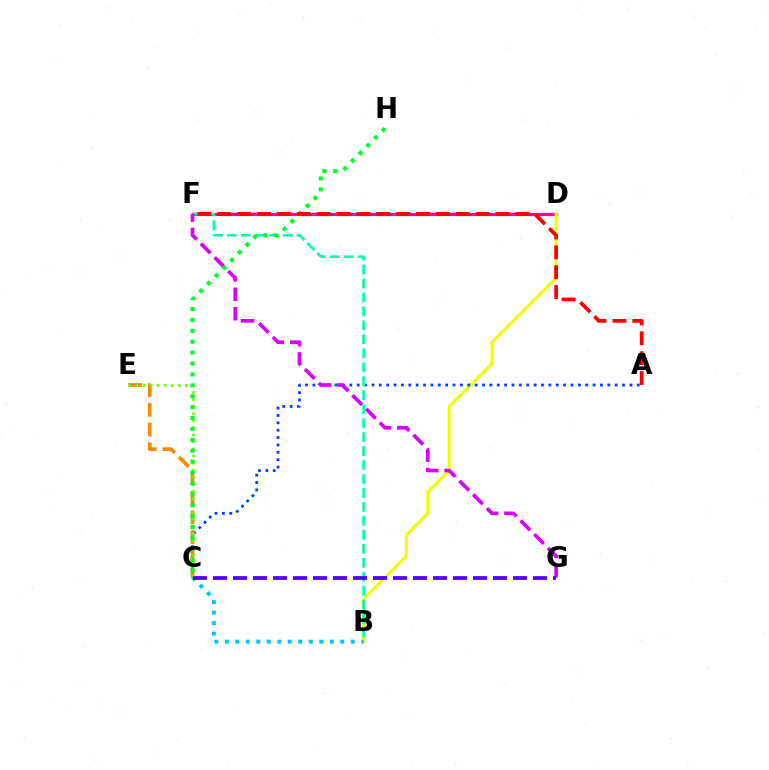{('D', 'F'): [{'color': '#ff00a0', 'line_style': 'solid', 'thickness': 2.28}], ('B', 'D'): [{'color': '#eeff00', 'line_style': 'solid', 'thickness': 2.19}], ('A', 'C'): [{'color': '#003fff', 'line_style': 'dotted', 'thickness': 2.0}], ('B', 'F'): [{'color': '#00ffaf', 'line_style': 'dashed', 'thickness': 1.9}], ('C', 'E'): [{'color': '#ff8800', 'line_style': 'dashed', 'thickness': 2.67}, {'color': '#66ff00', 'line_style': 'dotted', 'thickness': 1.92}], ('F', 'G'): [{'color': '#d600ff', 'line_style': 'dashed', 'thickness': 2.63}], ('C', 'H'): [{'color': '#00ff27', 'line_style': 'dotted', 'thickness': 2.96}], ('B', 'C'): [{'color': '#00c7ff', 'line_style': 'dotted', 'thickness': 2.85}], ('C', 'G'): [{'color': '#4f00ff', 'line_style': 'dashed', 'thickness': 2.72}], ('A', 'F'): [{'color': '#ff0000', 'line_style': 'dashed', 'thickness': 2.7}]}